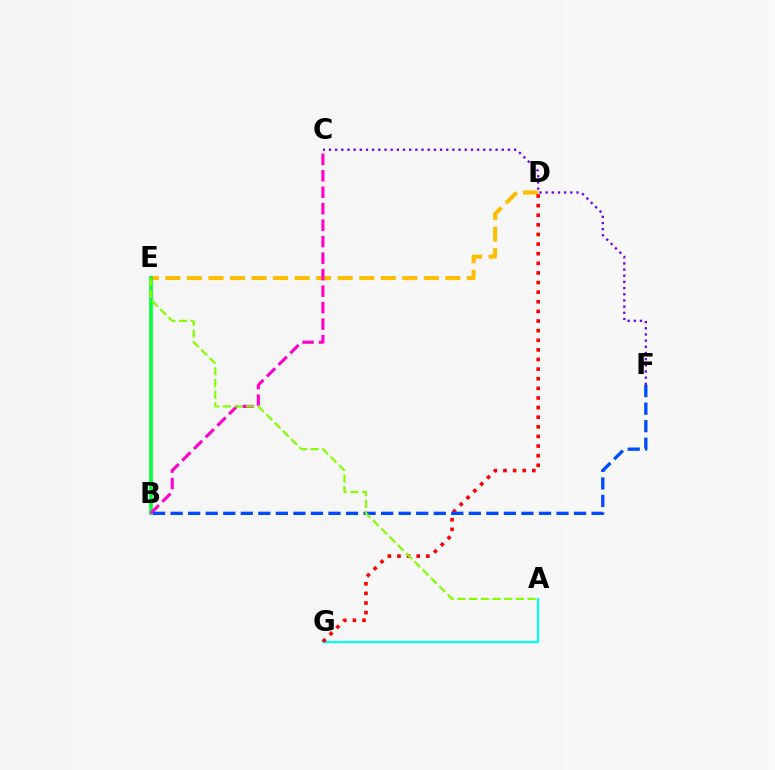{('D', 'E'): [{'color': '#ffbd00', 'line_style': 'dashed', 'thickness': 2.93}], ('B', 'E'): [{'color': '#00ff39', 'line_style': 'solid', 'thickness': 2.63}], ('A', 'G'): [{'color': '#00fff6', 'line_style': 'solid', 'thickness': 1.62}], ('B', 'C'): [{'color': '#ff00cf', 'line_style': 'dashed', 'thickness': 2.24}], ('D', 'G'): [{'color': '#ff0000', 'line_style': 'dotted', 'thickness': 2.61}], ('C', 'F'): [{'color': '#7200ff', 'line_style': 'dotted', 'thickness': 1.68}], ('B', 'F'): [{'color': '#004bff', 'line_style': 'dashed', 'thickness': 2.38}], ('A', 'E'): [{'color': '#84ff00', 'line_style': 'dashed', 'thickness': 1.59}]}